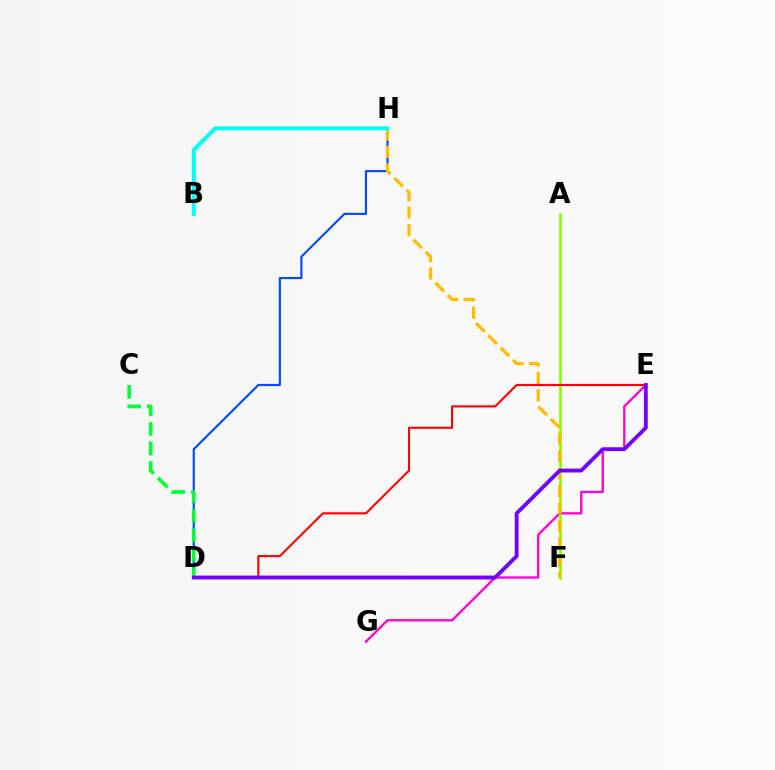{('A', 'F'): [{'color': '#84ff00', 'line_style': 'solid', 'thickness': 1.91}], ('E', 'G'): [{'color': '#ff00cf', 'line_style': 'solid', 'thickness': 1.67}], ('D', 'H'): [{'color': '#004bff', 'line_style': 'solid', 'thickness': 1.55}], ('F', 'H'): [{'color': '#ffbd00', 'line_style': 'dashed', 'thickness': 2.37}], ('B', 'H'): [{'color': '#00fff6', 'line_style': 'solid', 'thickness': 2.87}], ('D', 'E'): [{'color': '#ff0000', 'line_style': 'solid', 'thickness': 1.52}, {'color': '#7200ff', 'line_style': 'solid', 'thickness': 2.77}], ('C', 'D'): [{'color': '#00ff39', 'line_style': 'dashed', 'thickness': 2.65}]}